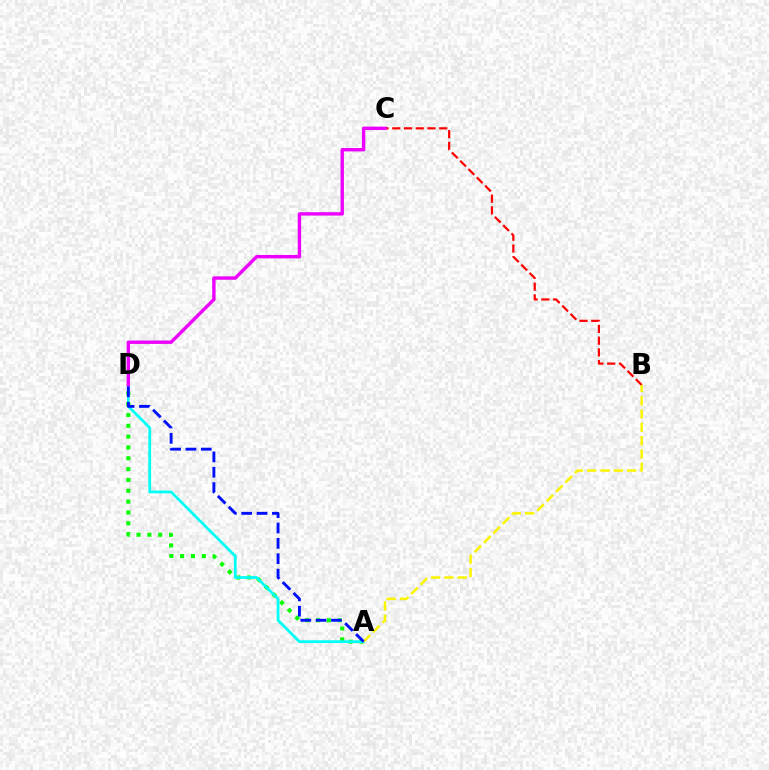{('A', 'D'): [{'color': '#08ff00', 'line_style': 'dotted', 'thickness': 2.94}, {'color': '#00fff6', 'line_style': 'solid', 'thickness': 1.98}, {'color': '#0010ff', 'line_style': 'dashed', 'thickness': 2.08}], ('B', 'C'): [{'color': '#ff0000', 'line_style': 'dashed', 'thickness': 1.6}], ('C', 'D'): [{'color': '#ee00ff', 'line_style': 'solid', 'thickness': 2.44}], ('A', 'B'): [{'color': '#fcf500', 'line_style': 'dashed', 'thickness': 1.81}]}